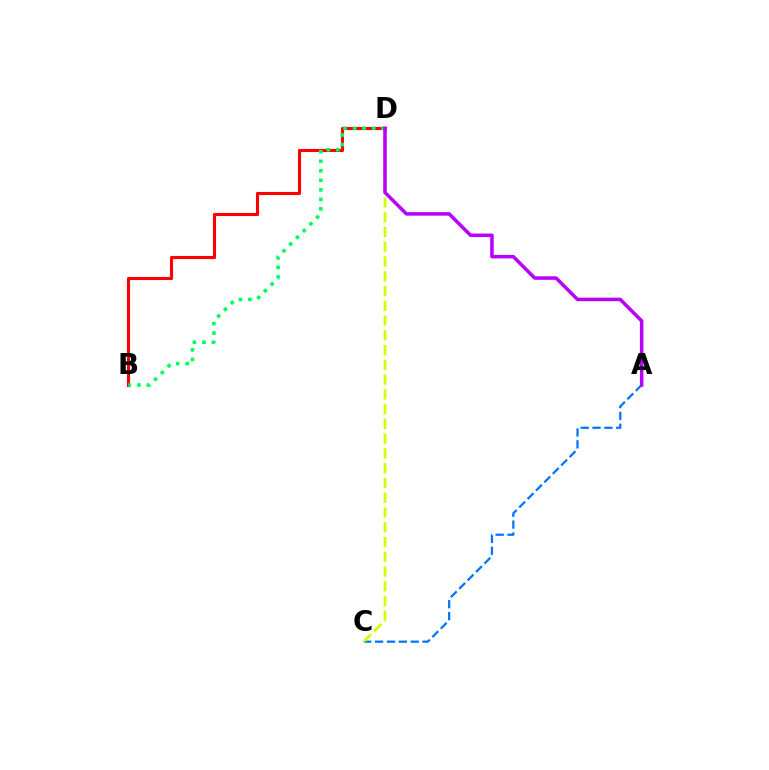{('A', 'C'): [{'color': '#0074ff', 'line_style': 'dashed', 'thickness': 1.61}], ('C', 'D'): [{'color': '#d1ff00', 'line_style': 'dashed', 'thickness': 2.01}], ('B', 'D'): [{'color': '#ff0000', 'line_style': 'solid', 'thickness': 2.24}, {'color': '#00ff5c', 'line_style': 'dotted', 'thickness': 2.59}], ('A', 'D'): [{'color': '#b900ff', 'line_style': 'solid', 'thickness': 2.53}]}